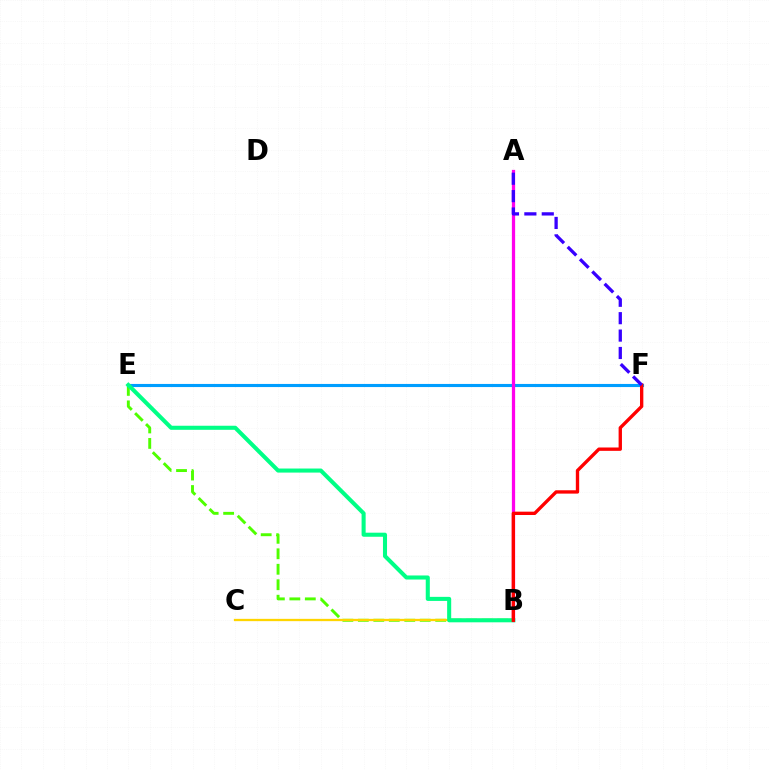{('B', 'E'): [{'color': '#4fff00', 'line_style': 'dashed', 'thickness': 2.1}, {'color': '#00ff86', 'line_style': 'solid', 'thickness': 2.92}], ('E', 'F'): [{'color': '#009eff', 'line_style': 'solid', 'thickness': 2.24}], ('A', 'B'): [{'color': '#ff00ed', 'line_style': 'solid', 'thickness': 2.34}], ('B', 'C'): [{'color': '#ffd500', 'line_style': 'solid', 'thickness': 1.65}], ('B', 'F'): [{'color': '#ff0000', 'line_style': 'solid', 'thickness': 2.41}], ('A', 'F'): [{'color': '#3700ff', 'line_style': 'dashed', 'thickness': 2.36}]}